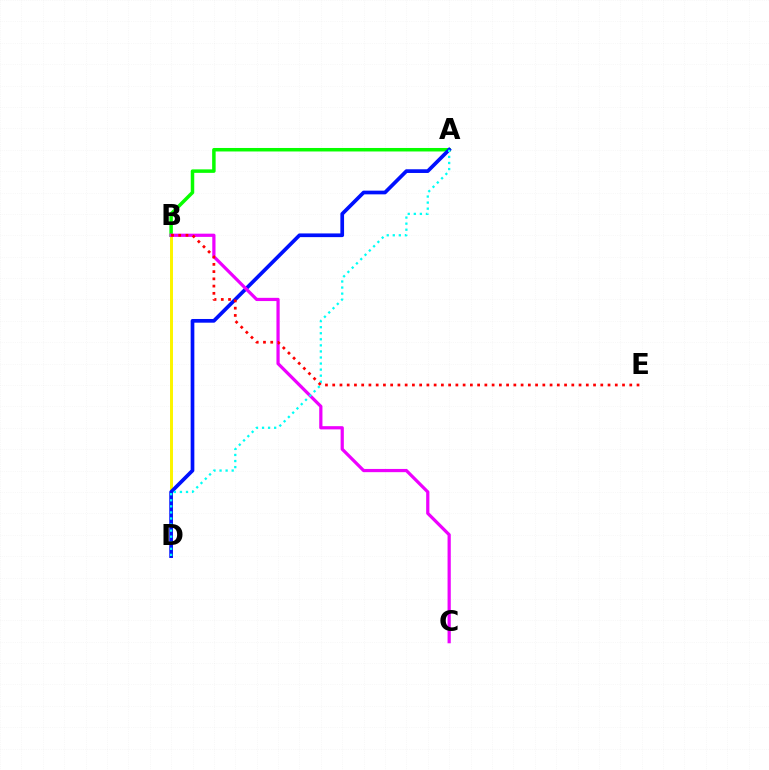{('B', 'D'): [{'color': '#fcf500', 'line_style': 'solid', 'thickness': 2.14}], ('A', 'B'): [{'color': '#08ff00', 'line_style': 'solid', 'thickness': 2.52}], ('A', 'D'): [{'color': '#0010ff', 'line_style': 'solid', 'thickness': 2.66}, {'color': '#00fff6', 'line_style': 'dotted', 'thickness': 1.65}], ('B', 'C'): [{'color': '#ee00ff', 'line_style': 'solid', 'thickness': 2.32}], ('B', 'E'): [{'color': '#ff0000', 'line_style': 'dotted', 'thickness': 1.97}]}